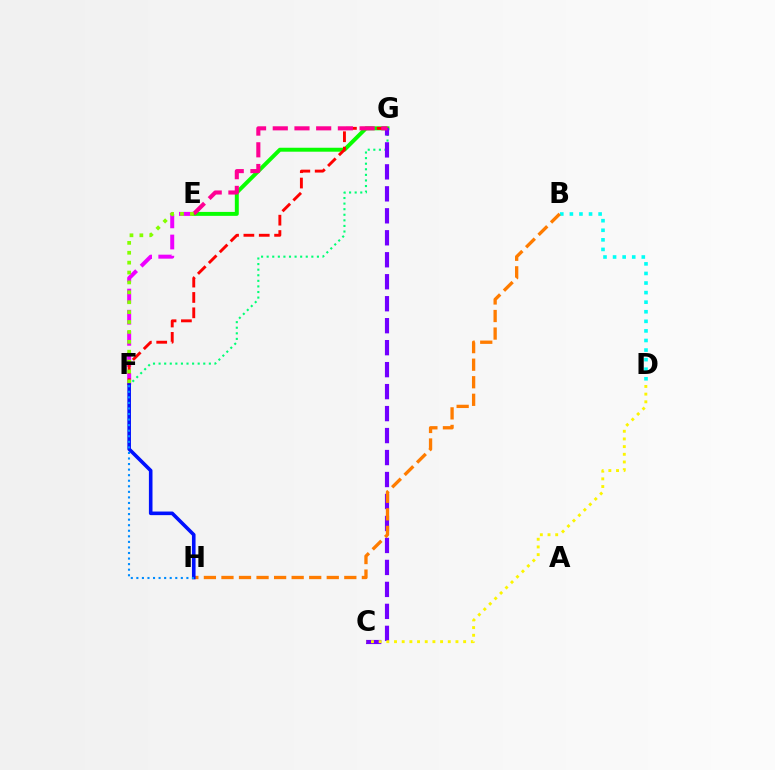{('E', 'F'): [{'color': '#ee00ff', 'line_style': 'dashed', 'thickness': 2.87}, {'color': '#84ff00', 'line_style': 'dotted', 'thickness': 2.69}], ('E', 'G'): [{'color': '#08ff00', 'line_style': 'solid', 'thickness': 2.84}, {'color': '#ff0094', 'line_style': 'dashed', 'thickness': 2.95}], ('F', 'G'): [{'color': '#00ff74', 'line_style': 'dotted', 'thickness': 1.52}, {'color': '#ff0000', 'line_style': 'dashed', 'thickness': 2.09}], ('C', 'G'): [{'color': '#7200ff', 'line_style': 'dashed', 'thickness': 2.99}], ('C', 'D'): [{'color': '#fcf500', 'line_style': 'dotted', 'thickness': 2.09}], ('B', 'D'): [{'color': '#00fff6', 'line_style': 'dotted', 'thickness': 2.6}], ('B', 'H'): [{'color': '#ff7c00', 'line_style': 'dashed', 'thickness': 2.38}], ('F', 'H'): [{'color': '#0010ff', 'line_style': 'solid', 'thickness': 2.59}, {'color': '#008cff', 'line_style': 'dotted', 'thickness': 1.51}]}